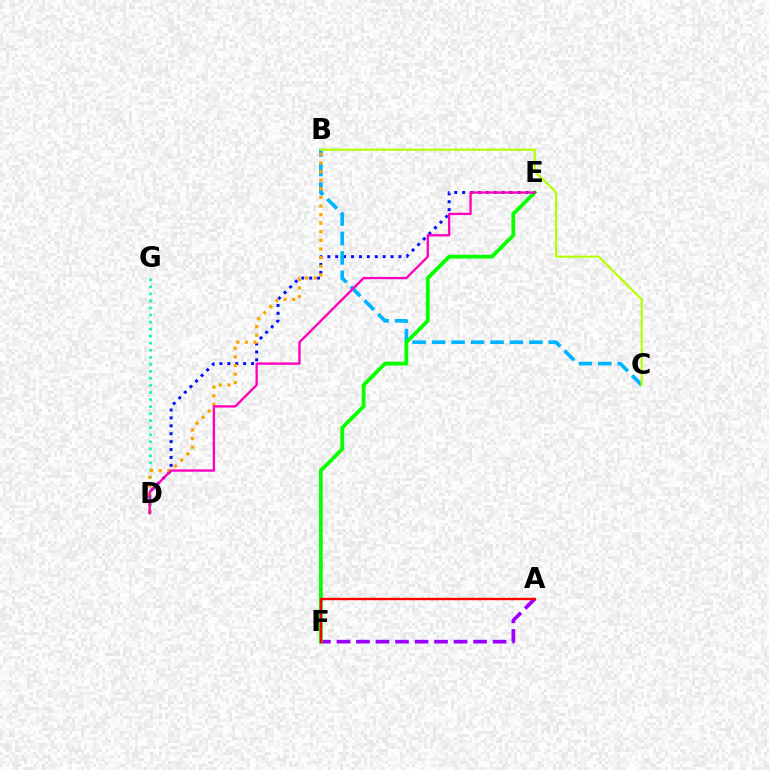{('D', 'E'): [{'color': '#0010ff', 'line_style': 'dotted', 'thickness': 2.15}, {'color': '#ff00bd', 'line_style': 'solid', 'thickness': 1.68}], ('B', 'C'): [{'color': '#00b5ff', 'line_style': 'dashed', 'thickness': 2.64}, {'color': '#b3ff00', 'line_style': 'solid', 'thickness': 1.55}], ('D', 'G'): [{'color': '#00ff9d', 'line_style': 'dotted', 'thickness': 1.91}], ('A', 'F'): [{'color': '#9b00ff', 'line_style': 'dashed', 'thickness': 2.65}, {'color': '#ff0000', 'line_style': 'solid', 'thickness': 1.71}], ('B', 'D'): [{'color': '#ffa500', 'line_style': 'dotted', 'thickness': 2.34}], ('E', 'F'): [{'color': '#08ff00', 'line_style': 'solid', 'thickness': 2.73}]}